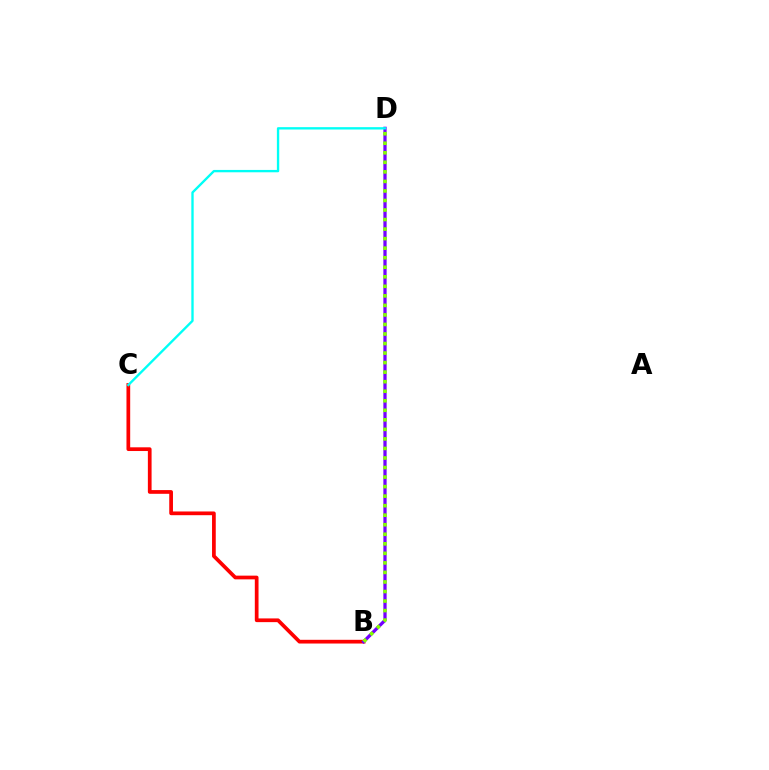{('B', 'C'): [{'color': '#ff0000', 'line_style': 'solid', 'thickness': 2.68}], ('B', 'D'): [{'color': '#7200ff', 'line_style': 'solid', 'thickness': 2.35}, {'color': '#84ff00', 'line_style': 'dotted', 'thickness': 2.59}], ('C', 'D'): [{'color': '#00fff6', 'line_style': 'solid', 'thickness': 1.69}]}